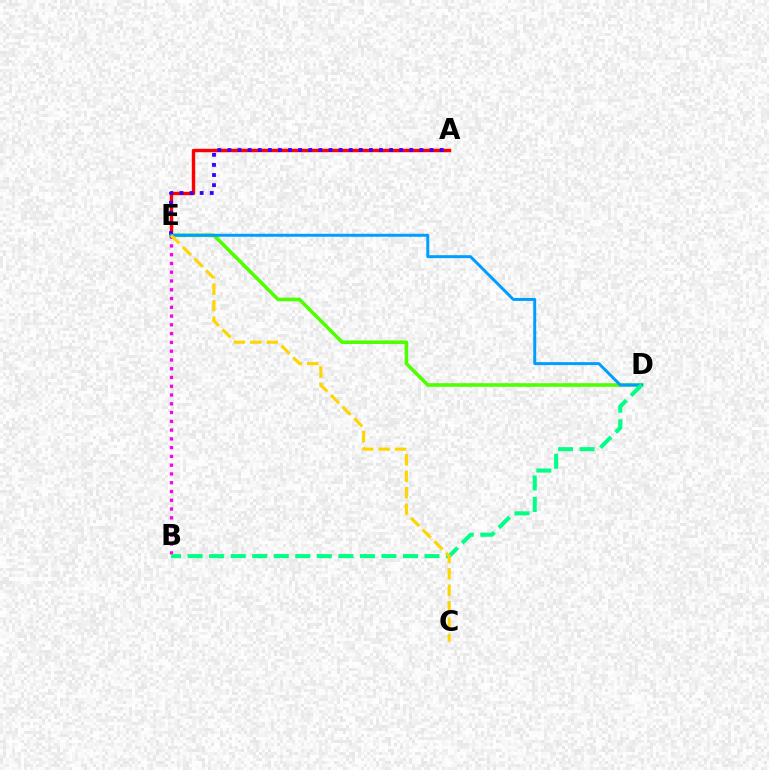{('B', 'E'): [{'color': '#ff00ed', 'line_style': 'dotted', 'thickness': 2.38}], ('D', 'E'): [{'color': '#4fff00', 'line_style': 'solid', 'thickness': 2.58}, {'color': '#009eff', 'line_style': 'solid', 'thickness': 2.13}], ('A', 'E'): [{'color': '#ff0000', 'line_style': 'solid', 'thickness': 2.44}, {'color': '#3700ff', 'line_style': 'dotted', 'thickness': 2.75}], ('B', 'D'): [{'color': '#00ff86', 'line_style': 'dashed', 'thickness': 2.93}], ('C', 'E'): [{'color': '#ffd500', 'line_style': 'dashed', 'thickness': 2.24}]}